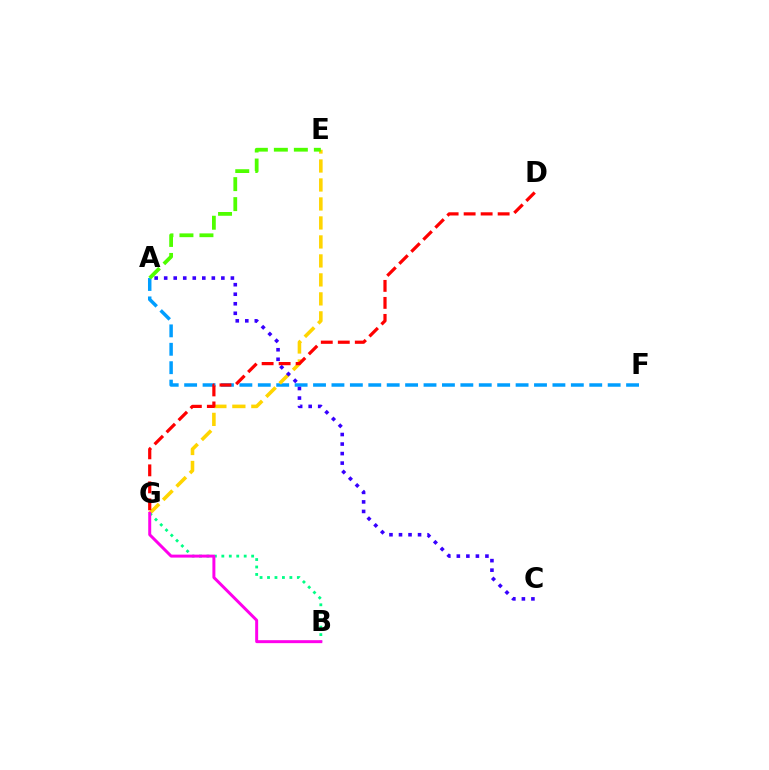{('A', 'F'): [{'color': '#009eff', 'line_style': 'dashed', 'thickness': 2.5}], ('E', 'G'): [{'color': '#ffd500', 'line_style': 'dashed', 'thickness': 2.58}], ('A', 'C'): [{'color': '#3700ff', 'line_style': 'dotted', 'thickness': 2.59}], ('B', 'G'): [{'color': '#00ff86', 'line_style': 'dotted', 'thickness': 2.02}, {'color': '#ff00ed', 'line_style': 'solid', 'thickness': 2.14}], ('A', 'E'): [{'color': '#4fff00', 'line_style': 'dashed', 'thickness': 2.72}], ('D', 'G'): [{'color': '#ff0000', 'line_style': 'dashed', 'thickness': 2.31}]}